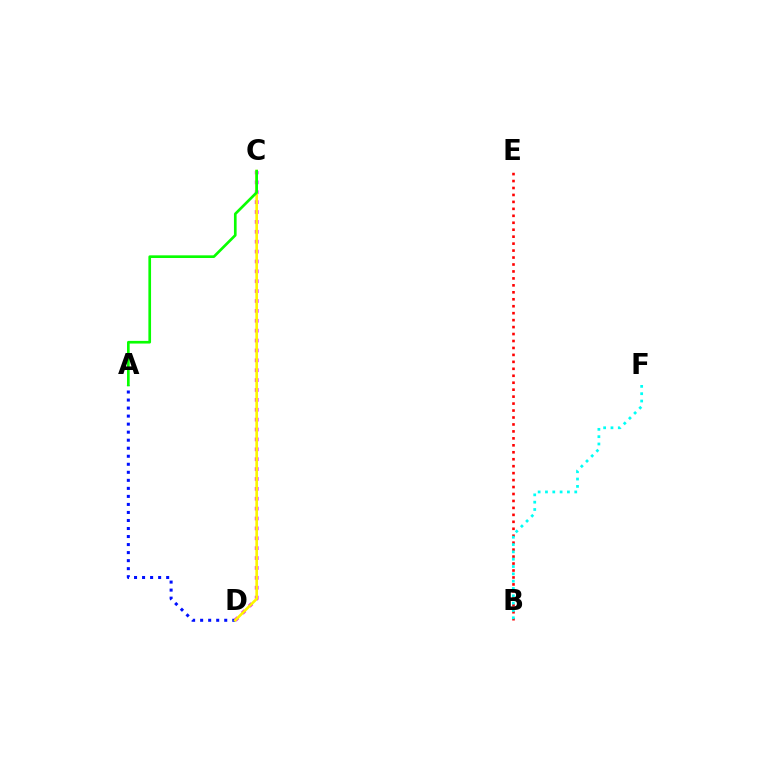{('A', 'D'): [{'color': '#0010ff', 'line_style': 'dotted', 'thickness': 2.18}], ('B', 'E'): [{'color': '#ff0000', 'line_style': 'dotted', 'thickness': 1.89}], ('C', 'D'): [{'color': '#ee00ff', 'line_style': 'dotted', 'thickness': 2.69}, {'color': '#fcf500', 'line_style': 'solid', 'thickness': 1.89}], ('A', 'C'): [{'color': '#08ff00', 'line_style': 'solid', 'thickness': 1.92}], ('B', 'F'): [{'color': '#00fff6', 'line_style': 'dotted', 'thickness': 1.99}]}